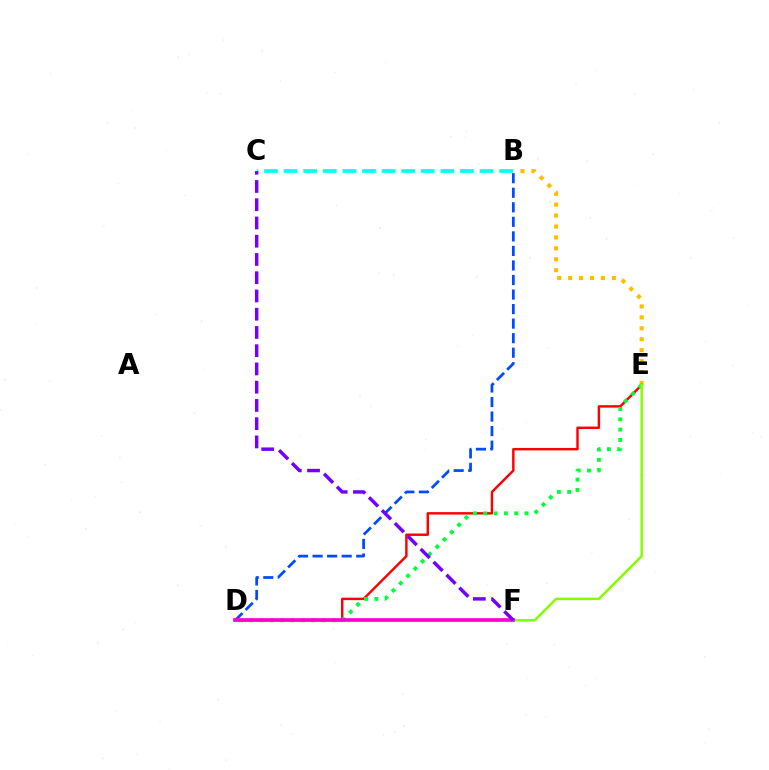{('B', 'E'): [{'color': '#ffbd00', 'line_style': 'dotted', 'thickness': 2.97}], ('D', 'E'): [{'color': '#ff0000', 'line_style': 'solid', 'thickness': 1.75}, {'color': '#00ff39', 'line_style': 'dotted', 'thickness': 2.8}], ('B', 'D'): [{'color': '#004bff', 'line_style': 'dashed', 'thickness': 1.98}], ('B', 'C'): [{'color': '#00fff6', 'line_style': 'dashed', 'thickness': 2.66}], ('E', 'F'): [{'color': '#84ff00', 'line_style': 'solid', 'thickness': 1.81}], ('D', 'F'): [{'color': '#ff00cf', 'line_style': 'solid', 'thickness': 2.64}], ('C', 'F'): [{'color': '#7200ff', 'line_style': 'dashed', 'thickness': 2.48}]}